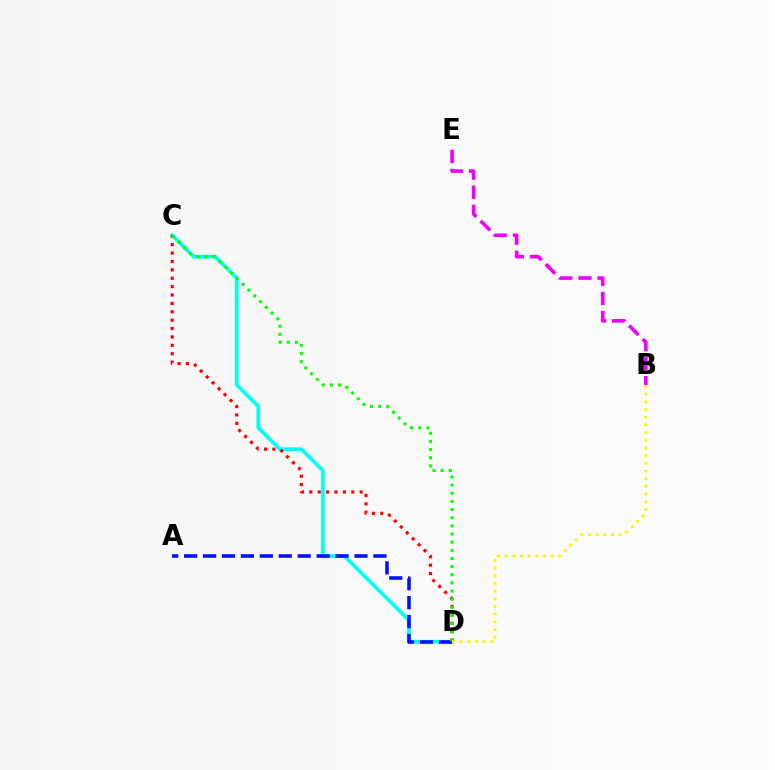{('C', 'D'): [{'color': '#00fff6', 'line_style': 'solid', 'thickness': 2.66}, {'color': '#ff0000', 'line_style': 'dotted', 'thickness': 2.28}, {'color': '#08ff00', 'line_style': 'dotted', 'thickness': 2.21}], ('A', 'D'): [{'color': '#0010ff', 'line_style': 'dashed', 'thickness': 2.57}], ('B', 'E'): [{'color': '#ee00ff', 'line_style': 'dashed', 'thickness': 2.6}], ('B', 'D'): [{'color': '#fcf500', 'line_style': 'dotted', 'thickness': 2.09}]}